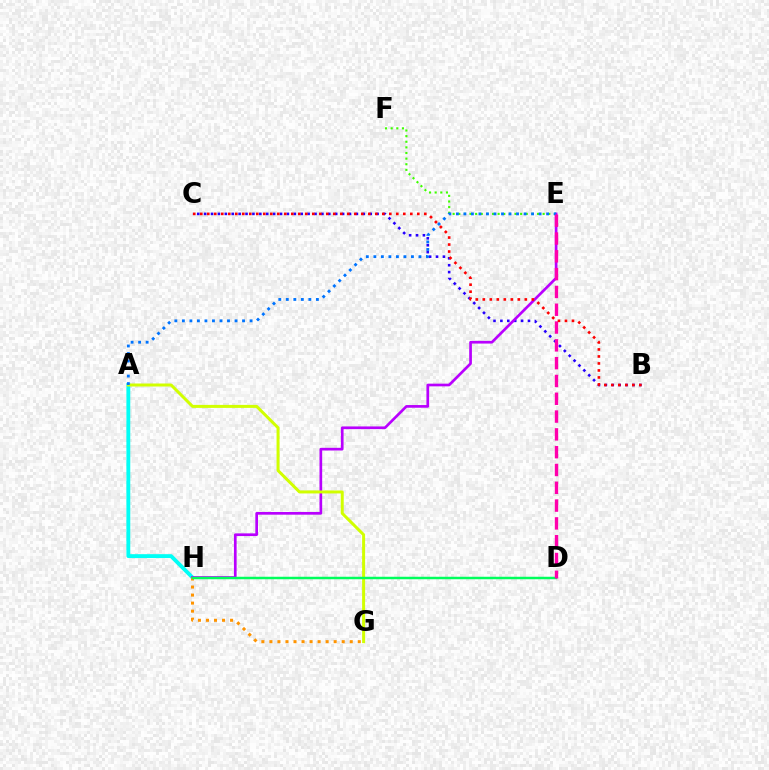{('B', 'C'): [{'color': '#2500ff', 'line_style': 'dotted', 'thickness': 1.87}, {'color': '#ff0000', 'line_style': 'dotted', 'thickness': 1.9}], ('A', 'H'): [{'color': '#00fff6', 'line_style': 'solid', 'thickness': 2.78}], ('E', 'H'): [{'color': '#b900ff', 'line_style': 'solid', 'thickness': 1.93}], ('A', 'G'): [{'color': '#d1ff00', 'line_style': 'solid', 'thickness': 2.16}], ('E', 'F'): [{'color': '#3dff00', 'line_style': 'dotted', 'thickness': 1.53}], ('G', 'H'): [{'color': '#ff9400', 'line_style': 'dotted', 'thickness': 2.18}], ('A', 'E'): [{'color': '#0074ff', 'line_style': 'dotted', 'thickness': 2.04}], ('D', 'H'): [{'color': '#00ff5c', 'line_style': 'solid', 'thickness': 1.78}], ('D', 'E'): [{'color': '#ff00ac', 'line_style': 'dashed', 'thickness': 2.42}]}